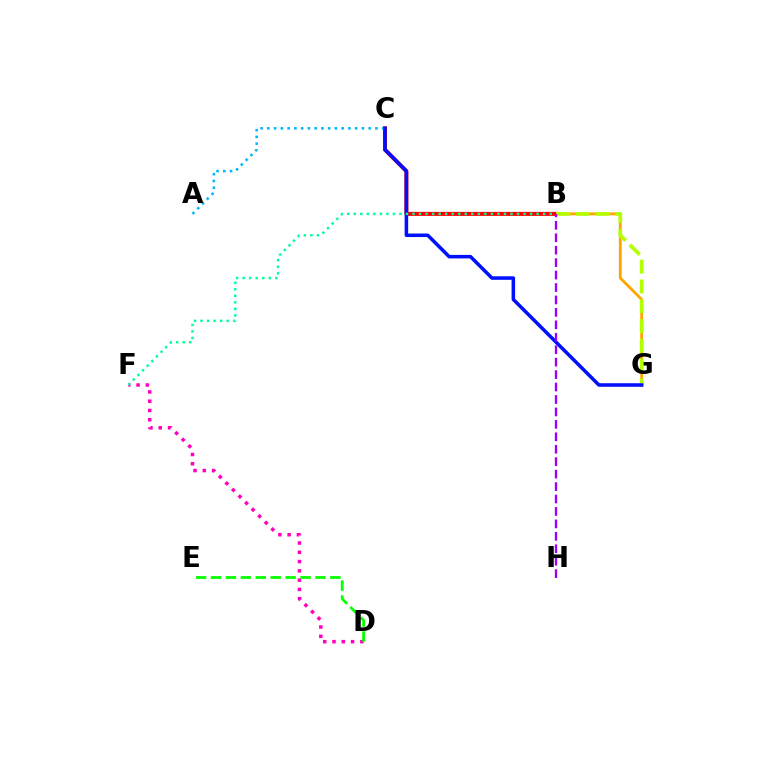{('D', 'F'): [{'color': '#ff00bd', 'line_style': 'dotted', 'thickness': 2.52}], ('D', 'E'): [{'color': '#08ff00', 'line_style': 'dashed', 'thickness': 2.03}], ('B', 'G'): [{'color': '#ffa500', 'line_style': 'solid', 'thickness': 2.03}, {'color': '#b3ff00', 'line_style': 'dashed', 'thickness': 2.69}], ('B', 'C'): [{'color': '#ff0000', 'line_style': 'solid', 'thickness': 2.9}], ('A', 'C'): [{'color': '#00b5ff', 'line_style': 'dotted', 'thickness': 1.84}], ('C', 'G'): [{'color': '#0010ff', 'line_style': 'solid', 'thickness': 2.54}], ('B', 'F'): [{'color': '#00ff9d', 'line_style': 'dotted', 'thickness': 1.77}], ('B', 'H'): [{'color': '#9b00ff', 'line_style': 'dashed', 'thickness': 1.69}]}